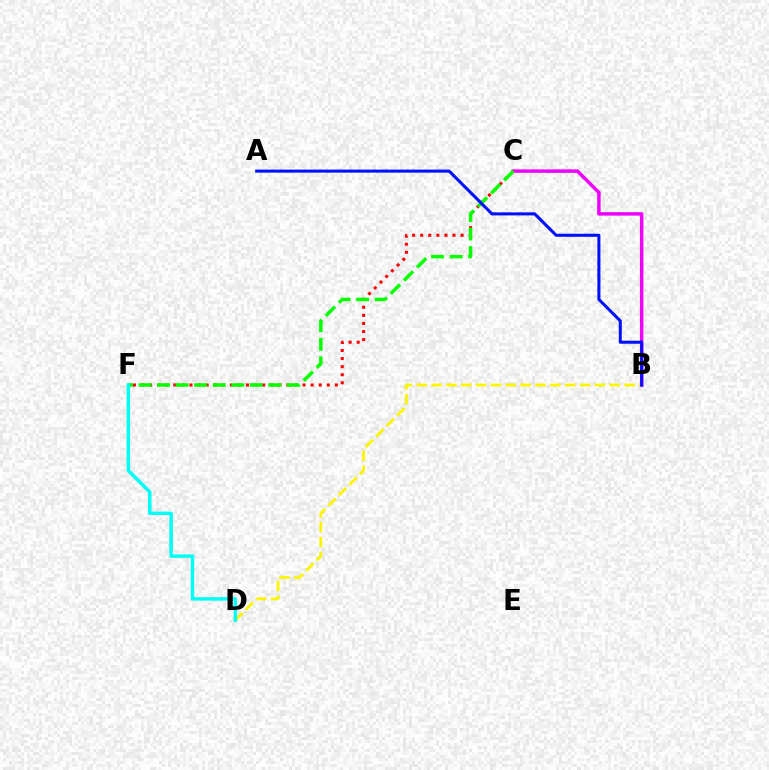{('B', 'D'): [{'color': '#fcf500', 'line_style': 'dashed', 'thickness': 2.02}], ('B', 'C'): [{'color': '#ee00ff', 'line_style': 'solid', 'thickness': 2.5}], ('C', 'F'): [{'color': '#ff0000', 'line_style': 'dotted', 'thickness': 2.19}, {'color': '#08ff00', 'line_style': 'dashed', 'thickness': 2.52}], ('A', 'B'): [{'color': '#0010ff', 'line_style': 'solid', 'thickness': 2.19}], ('D', 'F'): [{'color': '#00fff6', 'line_style': 'solid', 'thickness': 2.5}]}